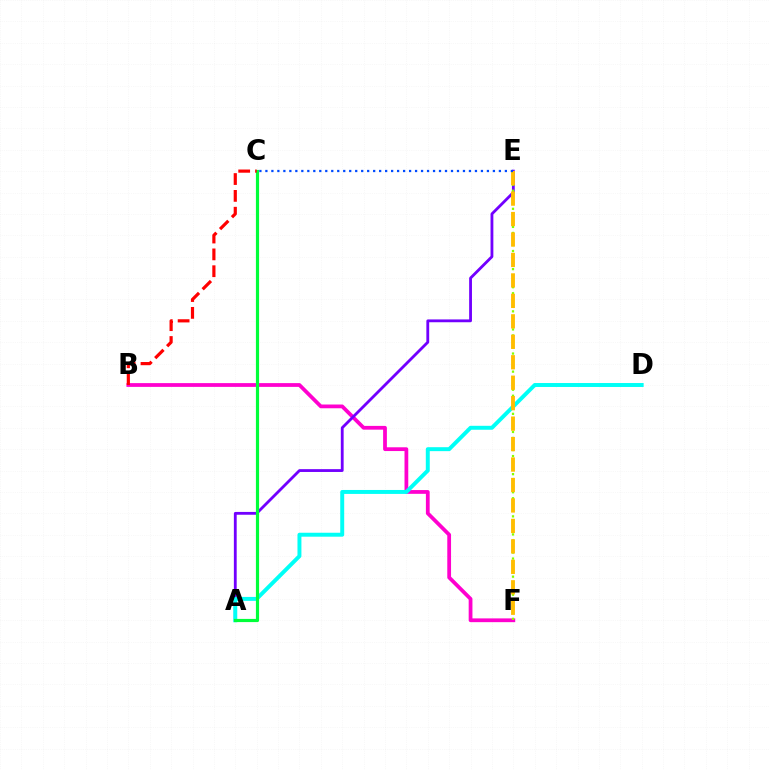{('B', 'F'): [{'color': '#ff00cf', 'line_style': 'solid', 'thickness': 2.71}], ('A', 'E'): [{'color': '#7200ff', 'line_style': 'solid', 'thickness': 2.03}], ('A', 'D'): [{'color': '#00fff6', 'line_style': 'solid', 'thickness': 2.84}], ('A', 'C'): [{'color': '#00ff39', 'line_style': 'solid', 'thickness': 2.29}], ('E', 'F'): [{'color': '#84ff00', 'line_style': 'dotted', 'thickness': 1.64}, {'color': '#ffbd00', 'line_style': 'dashed', 'thickness': 2.78}], ('C', 'E'): [{'color': '#004bff', 'line_style': 'dotted', 'thickness': 1.63}], ('B', 'C'): [{'color': '#ff0000', 'line_style': 'dashed', 'thickness': 2.29}]}